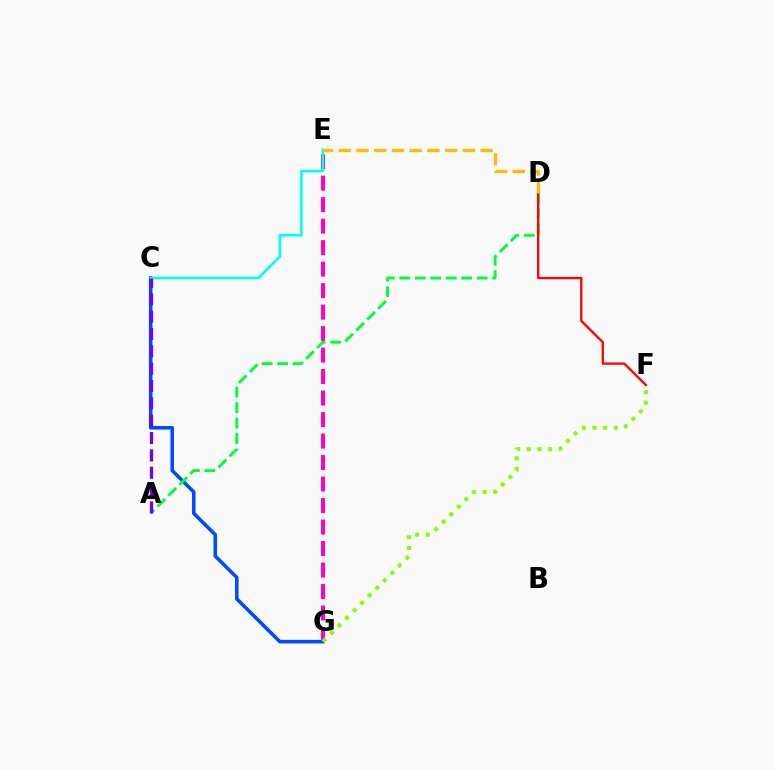{('E', 'G'): [{'color': '#ff00cf', 'line_style': 'dashed', 'thickness': 2.92}], ('C', 'G'): [{'color': '#004bff', 'line_style': 'solid', 'thickness': 2.56}], ('F', 'G'): [{'color': '#84ff00', 'line_style': 'dotted', 'thickness': 2.89}], ('C', 'E'): [{'color': '#00fff6', 'line_style': 'solid', 'thickness': 1.85}], ('A', 'D'): [{'color': '#00ff39', 'line_style': 'dashed', 'thickness': 2.1}], ('D', 'F'): [{'color': '#ff0000', 'line_style': 'solid', 'thickness': 1.67}], ('A', 'C'): [{'color': '#7200ff', 'line_style': 'dashed', 'thickness': 2.36}], ('D', 'E'): [{'color': '#ffbd00', 'line_style': 'dashed', 'thickness': 2.41}]}